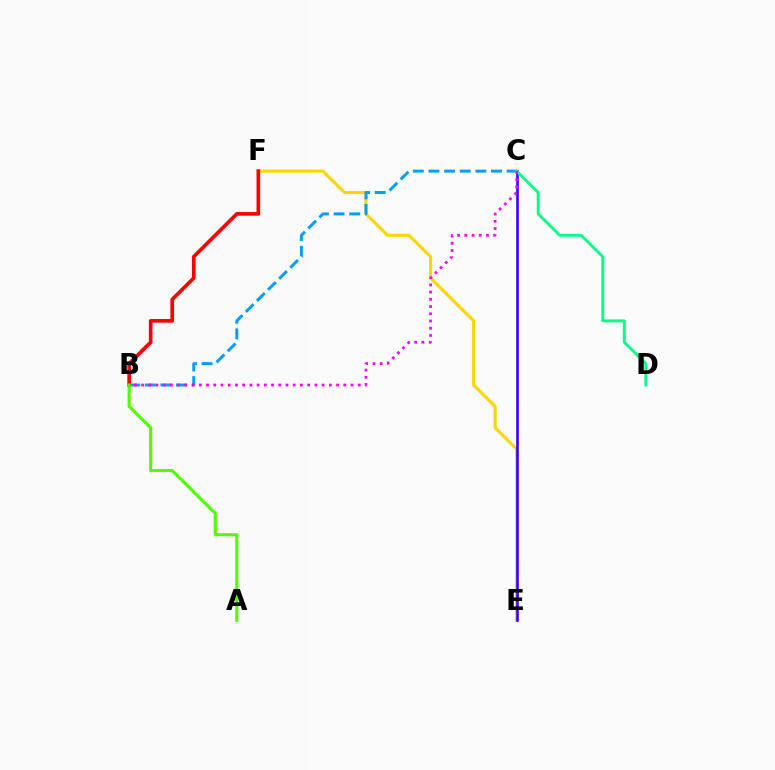{('E', 'F'): [{'color': '#ffd500', 'line_style': 'solid', 'thickness': 2.2}], ('B', 'C'): [{'color': '#009eff', 'line_style': 'dashed', 'thickness': 2.12}, {'color': '#ff00ed', 'line_style': 'dotted', 'thickness': 1.96}], ('B', 'F'): [{'color': '#ff0000', 'line_style': 'solid', 'thickness': 2.63}], ('C', 'E'): [{'color': '#3700ff', 'line_style': 'solid', 'thickness': 1.89}], ('A', 'B'): [{'color': '#4fff00', 'line_style': 'solid', 'thickness': 2.25}], ('C', 'D'): [{'color': '#00ff86', 'line_style': 'solid', 'thickness': 2.07}]}